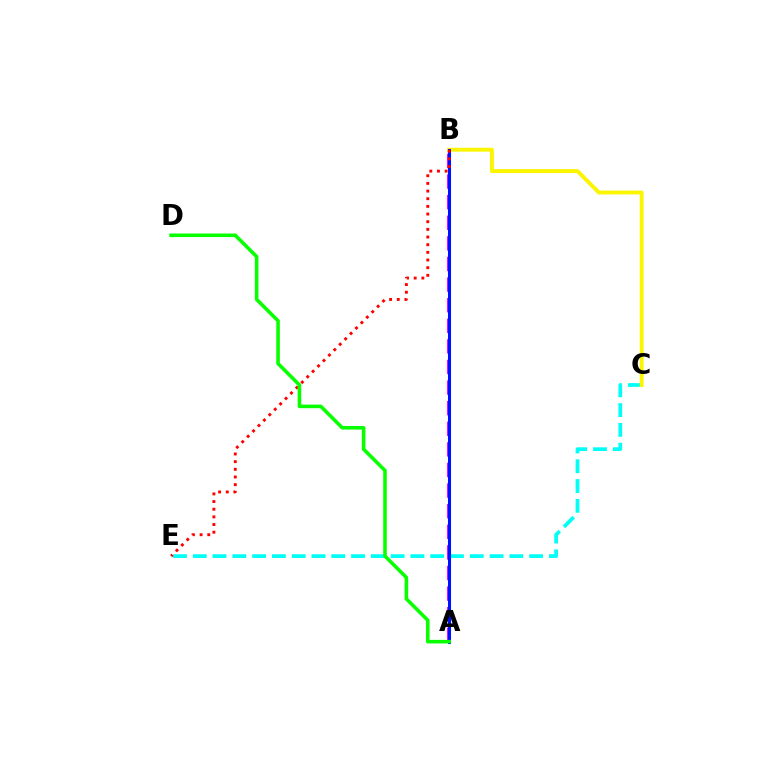{('A', 'B'): [{'color': '#ee00ff', 'line_style': 'dashed', 'thickness': 2.8}, {'color': '#0010ff', 'line_style': 'solid', 'thickness': 2.2}], ('C', 'E'): [{'color': '#00fff6', 'line_style': 'dashed', 'thickness': 2.69}], ('B', 'C'): [{'color': '#fcf500', 'line_style': 'solid', 'thickness': 2.8}], ('B', 'E'): [{'color': '#ff0000', 'line_style': 'dotted', 'thickness': 2.08}], ('A', 'D'): [{'color': '#08ff00', 'line_style': 'solid', 'thickness': 2.57}]}